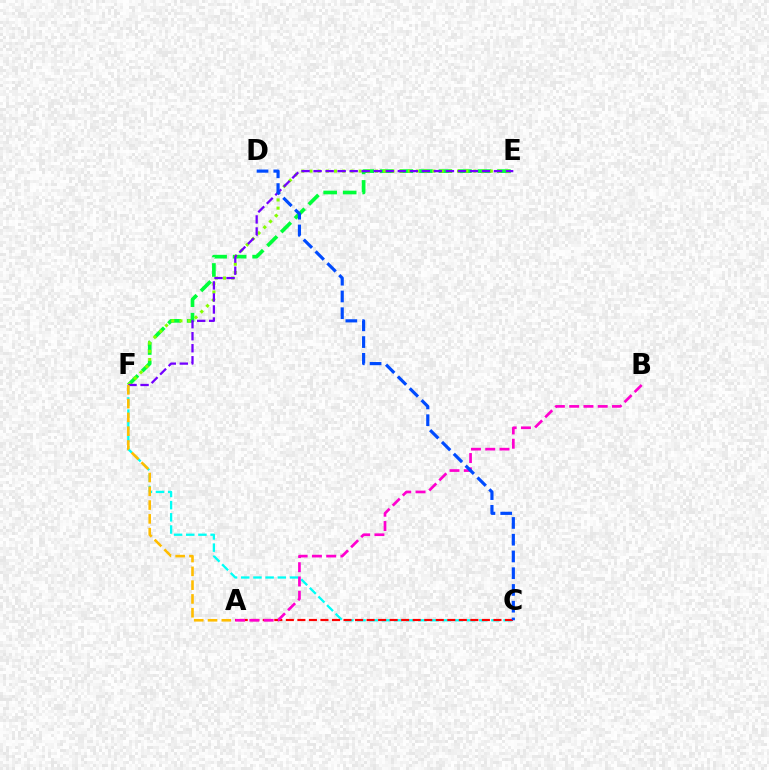{('C', 'F'): [{'color': '#00fff6', 'line_style': 'dashed', 'thickness': 1.65}], ('E', 'F'): [{'color': '#00ff39', 'line_style': 'dashed', 'thickness': 2.65}, {'color': '#84ff00', 'line_style': 'dotted', 'thickness': 2.23}, {'color': '#7200ff', 'line_style': 'dashed', 'thickness': 1.63}], ('A', 'C'): [{'color': '#ff0000', 'line_style': 'dashed', 'thickness': 1.57}], ('A', 'F'): [{'color': '#ffbd00', 'line_style': 'dashed', 'thickness': 1.87}], ('A', 'B'): [{'color': '#ff00cf', 'line_style': 'dashed', 'thickness': 1.94}], ('C', 'D'): [{'color': '#004bff', 'line_style': 'dashed', 'thickness': 2.28}]}